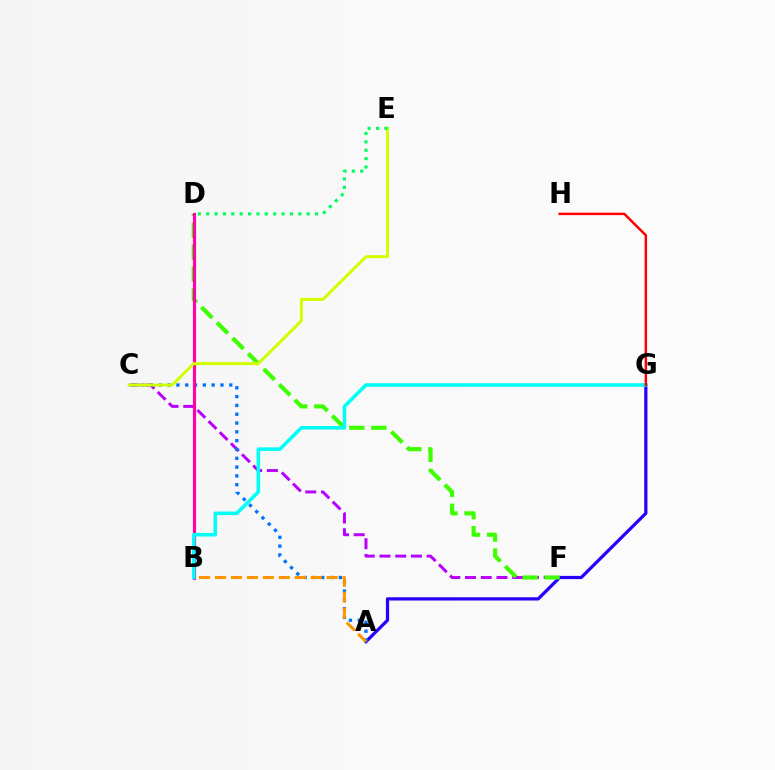{('A', 'G'): [{'color': '#2500ff', 'line_style': 'solid', 'thickness': 2.33}], ('C', 'F'): [{'color': '#b900ff', 'line_style': 'dashed', 'thickness': 2.14}], ('A', 'C'): [{'color': '#0074ff', 'line_style': 'dotted', 'thickness': 2.39}], ('D', 'F'): [{'color': '#3dff00', 'line_style': 'dashed', 'thickness': 2.98}], ('A', 'B'): [{'color': '#ff9400', 'line_style': 'dashed', 'thickness': 2.17}], ('B', 'D'): [{'color': '#ff00ac', 'line_style': 'solid', 'thickness': 2.27}], ('B', 'G'): [{'color': '#00fff6', 'line_style': 'solid', 'thickness': 2.58}], ('C', 'E'): [{'color': '#d1ff00', 'line_style': 'solid', 'thickness': 2.14}], ('G', 'H'): [{'color': '#ff0000', 'line_style': 'solid', 'thickness': 1.78}], ('D', 'E'): [{'color': '#00ff5c', 'line_style': 'dotted', 'thickness': 2.27}]}